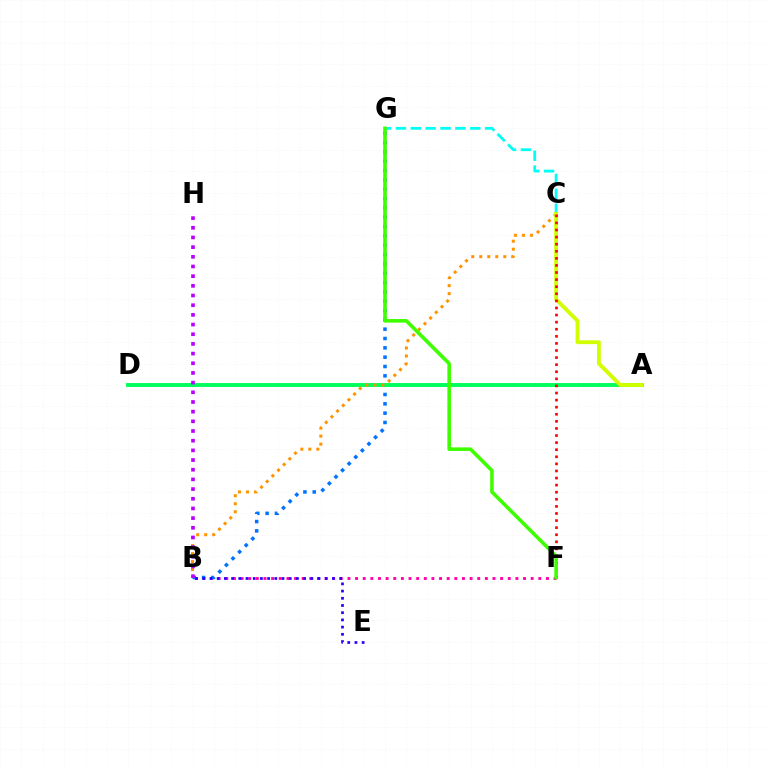{('C', 'G'): [{'color': '#00fff6', 'line_style': 'dashed', 'thickness': 2.02}], ('B', 'F'): [{'color': '#ff00ac', 'line_style': 'dotted', 'thickness': 2.07}], ('B', 'G'): [{'color': '#0074ff', 'line_style': 'dotted', 'thickness': 2.54}], ('B', 'E'): [{'color': '#2500ff', 'line_style': 'dotted', 'thickness': 1.96}], ('A', 'D'): [{'color': '#00ff5c', 'line_style': 'solid', 'thickness': 2.82}], ('B', 'C'): [{'color': '#ff9400', 'line_style': 'dotted', 'thickness': 2.18}], ('A', 'C'): [{'color': '#d1ff00', 'line_style': 'solid', 'thickness': 2.77}], ('C', 'F'): [{'color': '#ff0000', 'line_style': 'dotted', 'thickness': 1.93}], ('B', 'H'): [{'color': '#b900ff', 'line_style': 'dotted', 'thickness': 2.63}], ('F', 'G'): [{'color': '#3dff00', 'line_style': 'solid', 'thickness': 2.58}]}